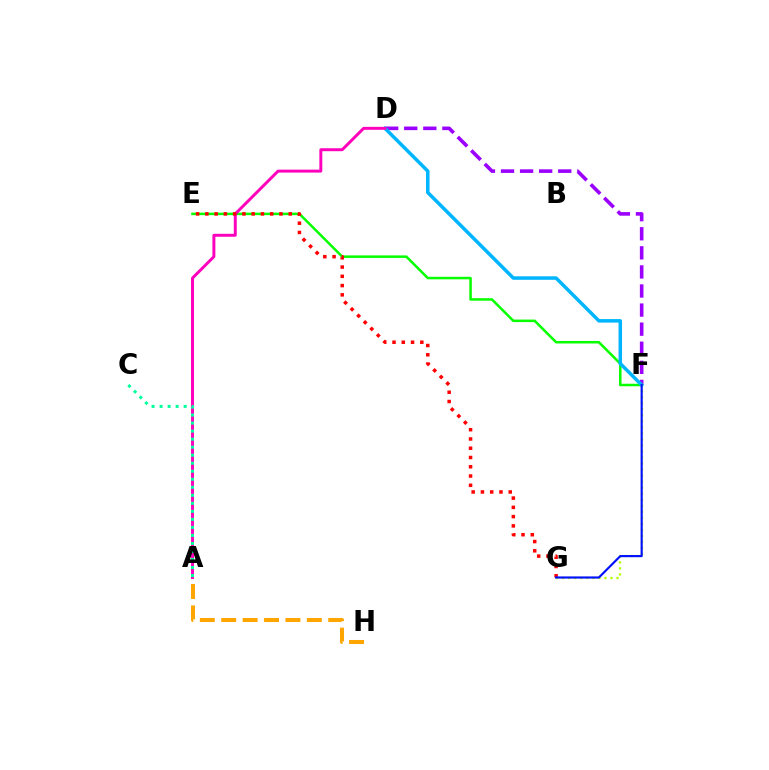{('D', 'F'): [{'color': '#9b00ff', 'line_style': 'dashed', 'thickness': 2.59}, {'color': '#00b5ff', 'line_style': 'solid', 'thickness': 2.52}], ('E', 'F'): [{'color': '#08ff00', 'line_style': 'solid', 'thickness': 1.82}], ('F', 'G'): [{'color': '#b3ff00', 'line_style': 'dotted', 'thickness': 1.64}, {'color': '#0010ff', 'line_style': 'solid', 'thickness': 1.55}], ('A', 'H'): [{'color': '#ffa500', 'line_style': 'dashed', 'thickness': 2.91}], ('A', 'D'): [{'color': '#ff00bd', 'line_style': 'solid', 'thickness': 2.13}], ('E', 'G'): [{'color': '#ff0000', 'line_style': 'dotted', 'thickness': 2.52}], ('A', 'C'): [{'color': '#00ff9d', 'line_style': 'dotted', 'thickness': 2.18}]}